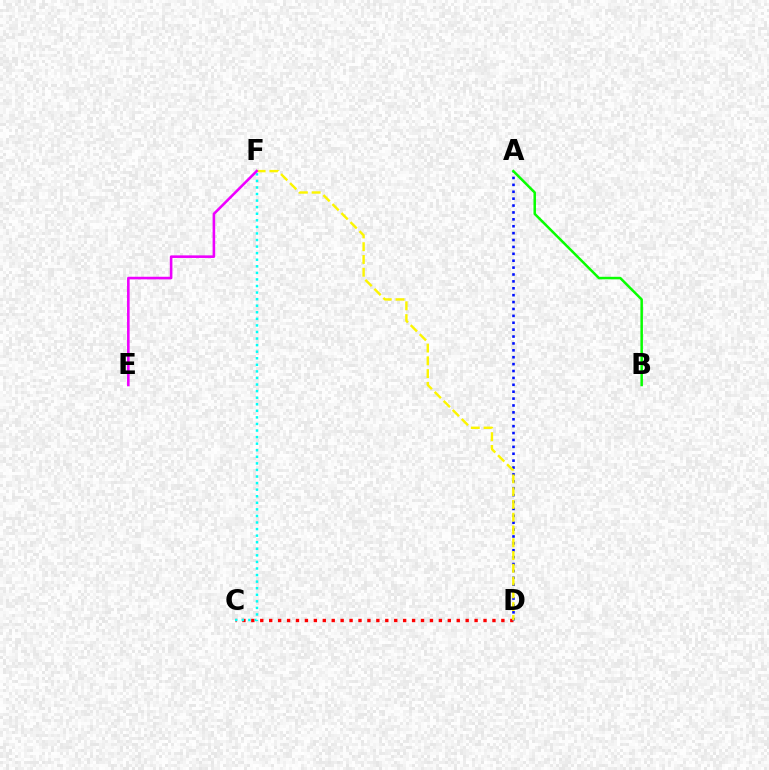{('C', 'D'): [{'color': '#ff0000', 'line_style': 'dotted', 'thickness': 2.43}], ('A', 'D'): [{'color': '#0010ff', 'line_style': 'dotted', 'thickness': 1.87}], ('A', 'B'): [{'color': '#08ff00', 'line_style': 'solid', 'thickness': 1.8}], ('D', 'F'): [{'color': '#fcf500', 'line_style': 'dashed', 'thickness': 1.73}], ('C', 'F'): [{'color': '#00fff6', 'line_style': 'dotted', 'thickness': 1.78}], ('E', 'F'): [{'color': '#ee00ff', 'line_style': 'solid', 'thickness': 1.86}]}